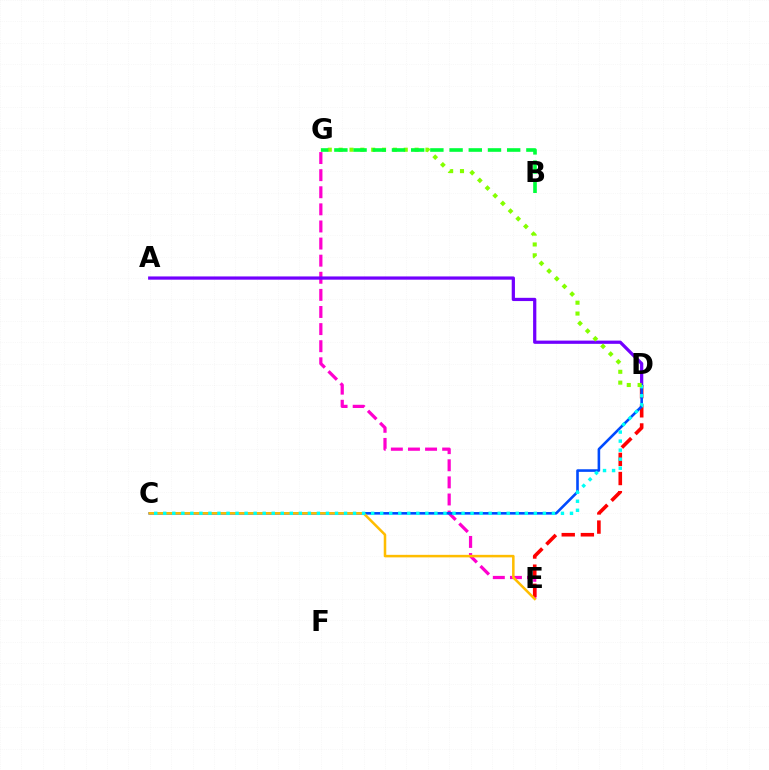{('E', 'G'): [{'color': '#ff00cf', 'line_style': 'dashed', 'thickness': 2.32}], ('A', 'D'): [{'color': '#7200ff', 'line_style': 'solid', 'thickness': 2.33}], ('D', 'E'): [{'color': '#ff0000', 'line_style': 'dashed', 'thickness': 2.6}], ('C', 'D'): [{'color': '#004bff', 'line_style': 'solid', 'thickness': 1.87}, {'color': '#00fff6', 'line_style': 'dotted', 'thickness': 2.46}], ('C', 'E'): [{'color': '#ffbd00', 'line_style': 'solid', 'thickness': 1.83}], ('D', 'G'): [{'color': '#84ff00', 'line_style': 'dotted', 'thickness': 2.95}], ('B', 'G'): [{'color': '#00ff39', 'line_style': 'dashed', 'thickness': 2.61}]}